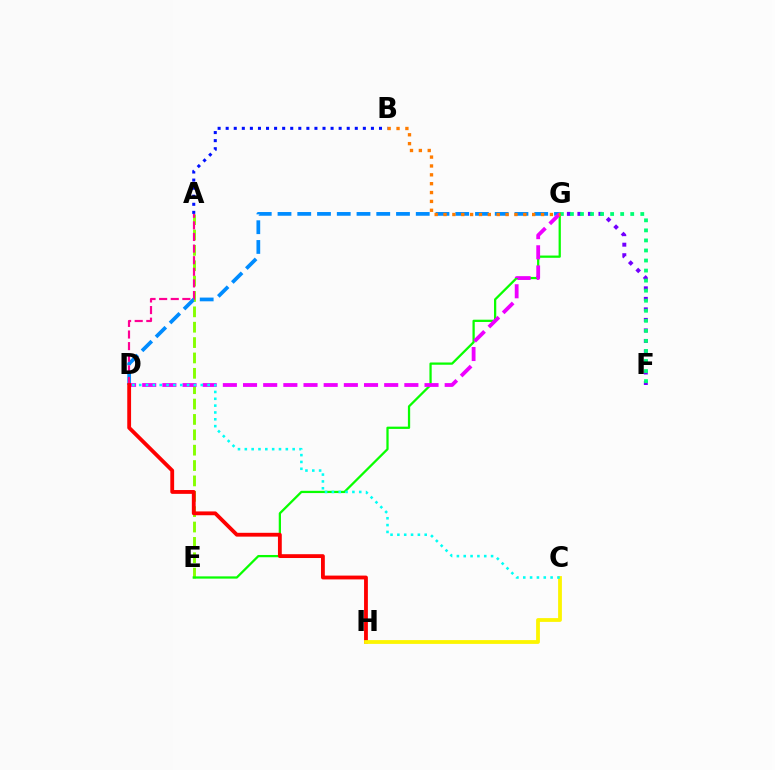{('F', 'G'): [{'color': '#7200ff', 'line_style': 'dotted', 'thickness': 2.86}, {'color': '#00ff74', 'line_style': 'dotted', 'thickness': 2.73}], ('A', 'B'): [{'color': '#0010ff', 'line_style': 'dotted', 'thickness': 2.19}], ('A', 'E'): [{'color': '#84ff00', 'line_style': 'dashed', 'thickness': 2.09}], ('E', 'G'): [{'color': '#08ff00', 'line_style': 'solid', 'thickness': 1.63}], ('D', 'G'): [{'color': '#008cff', 'line_style': 'dashed', 'thickness': 2.68}, {'color': '#ee00ff', 'line_style': 'dashed', 'thickness': 2.74}], ('A', 'D'): [{'color': '#ff0094', 'line_style': 'dashed', 'thickness': 1.58}], ('D', 'H'): [{'color': '#ff0000', 'line_style': 'solid', 'thickness': 2.75}], ('B', 'G'): [{'color': '#ff7c00', 'line_style': 'dotted', 'thickness': 2.41}], ('C', 'H'): [{'color': '#fcf500', 'line_style': 'solid', 'thickness': 2.73}], ('C', 'D'): [{'color': '#00fff6', 'line_style': 'dotted', 'thickness': 1.86}]}